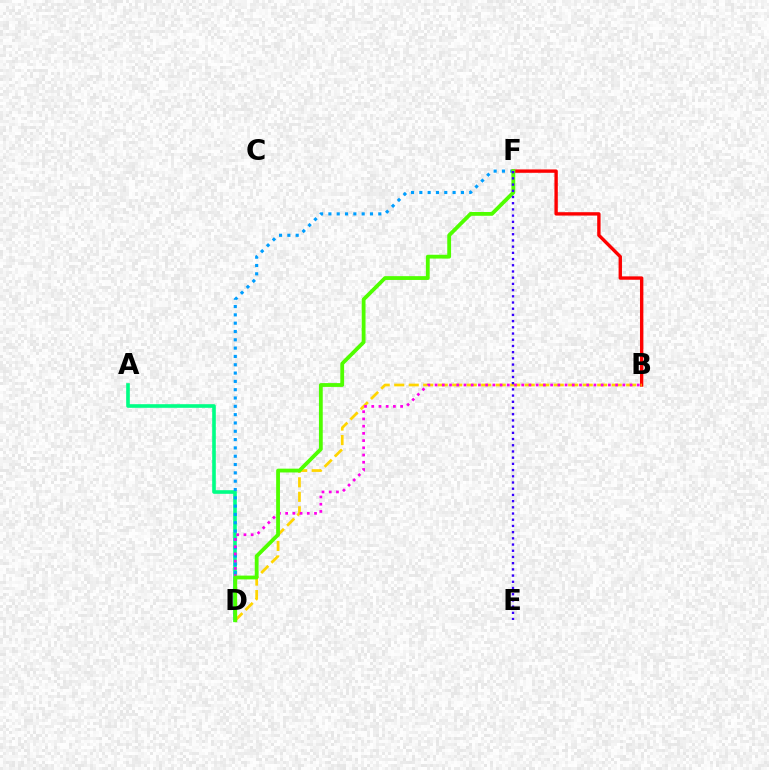{('A', 'D'): [{'color': '#00ff86', 'line_style': 'solid', 'thickness': 2.6}], ('D', 'F'): [{'color': '#009eff', 'line_style': 'dotted', 'thickness': 2.26}, {'color': '#4fff00', 'line_style': 'solid', 'thickness': 2.74}], ('B', 'F'): [{'color': '#ff0000', 'line_style': 'solid', 'thickness': 2.43}], ('B', 'D'): [{'color': '#ffd500', 'line_style': 'dashed', 'thickness': 1.97}, {'color': '#ff00ed', 'line_style': 'dotted', 'thickness': 1.96}], ('E', 'F'): [{'color': '#3700ff', 'line_style': 'dotted', 'thickness': 1.69}]}